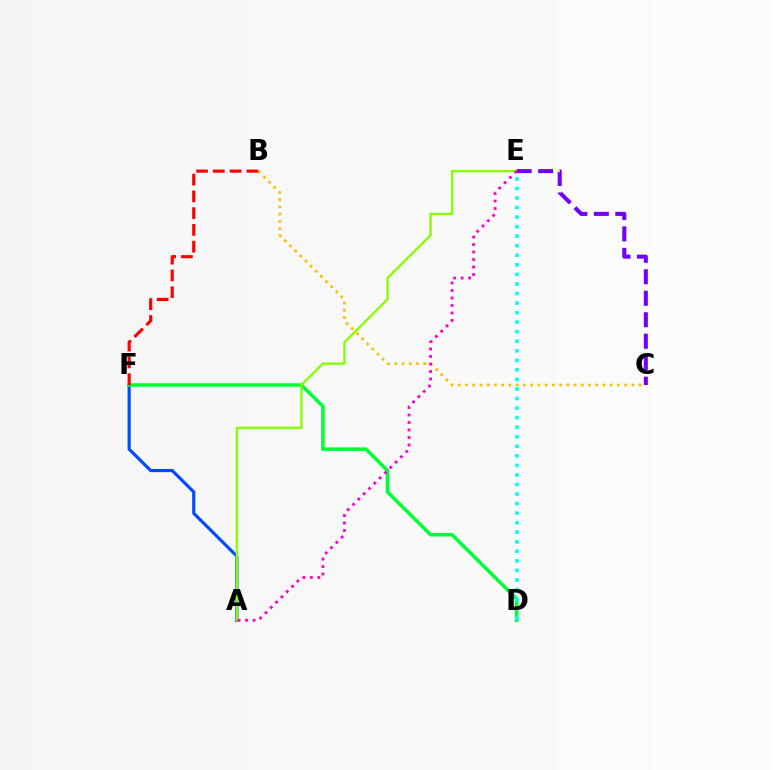{('A', 'F'): [{'color': '#004bff', 'line_style': 'solid', 'thickness': 2.28}], ('D', 'F'): [{'color': '#00ff39', 'line_style': 'solid', 'thickness': 2.56}], ('B', 'C'): [{'color': '#ffbd00', 'line_style': 'dotted', 'thickness': 1.97}], ('A', 'E'): [{'color': '#84ff00', 'line_style': 'solid', 'thickness': 1.67}, {'color': '#ff00cf', 'line_style': 'dotted', 'thickness': 2.04}], ('B', 'F'): [{'color': '#ff0000', 'line_style': 'dashed', 'thickness': 2.28}], ('D', 'E'): [{'color': '#00fff6', 'line_style': 'dotted', 'thickness': 2.59}], ('C', 'E'): [{'color': '#7200ff', 'line_style': 'dashed', 'thickness': 2.92}]}